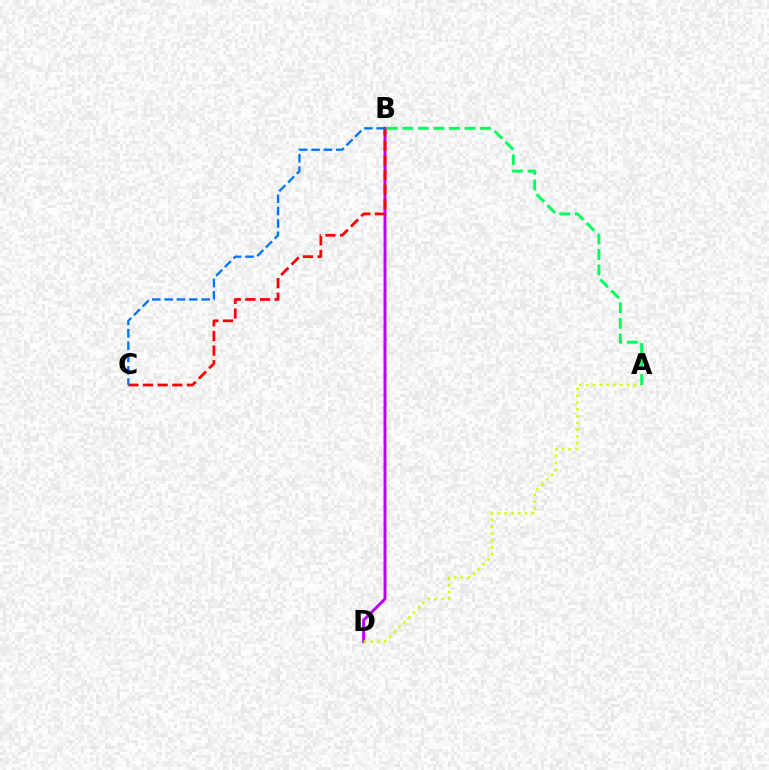{('B', 'D'): [{'color': '#b900ff', 'line_style': 'solid', 'thickness': 2.11}], ('B', 'C'): [{'color': '#ff0000', 'line_style': 'dashed', 'thickness': 1.99}, {'color': '#0074ff', 'line_style': 'dashed', 'thickness': 1.68}], ('A', 'D'): [{'color': '#d1ff00', 'line_style': 'dotted', 'thickness': 1.85}], ('A', 'B'): [{'color': '#00ff5c', 'line_style': 'dashed', 'thickness': 2.11}]}